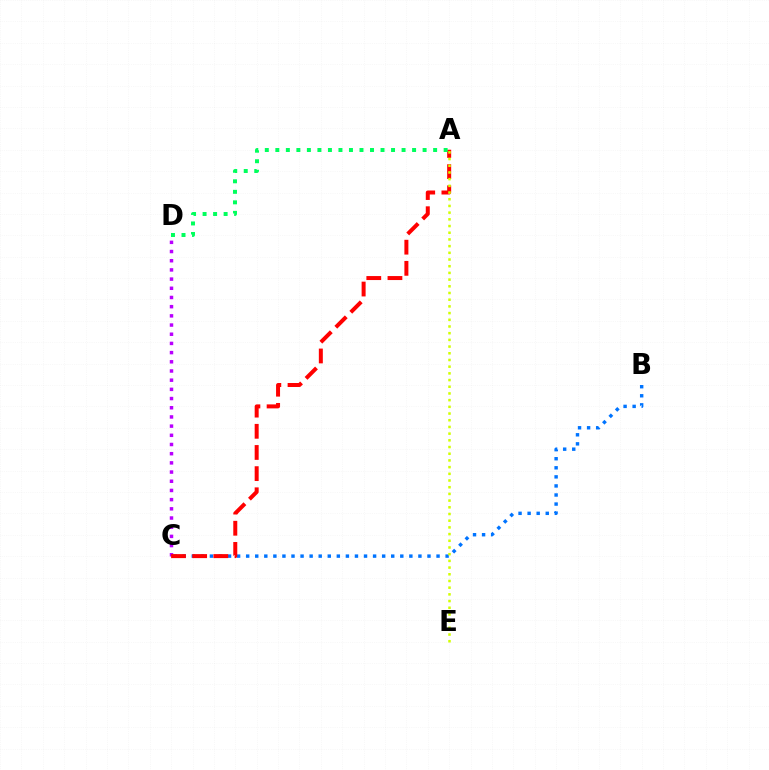{('C', 'D'): [{'color': '#b900ff', 'line_style': 'dotted', 'thickness': 2.5}], ('B', 'C'): [{'color': '#0074ff', 'line_style': 'dotted', 'thickness': 2.46}], ('A', 'C'): [{'color': '#ff0000', 'line_style': 'dashed', 'thickness': 2.87}], ('A', 'D'): [{'color': '#00ff5c', 'line_style': 'dotted', 'thickness': 2.86}], ('A', 'E'): [{'color': '#d1ff00', 'line_style': 'dotted', 'thickness': 1.82}]}